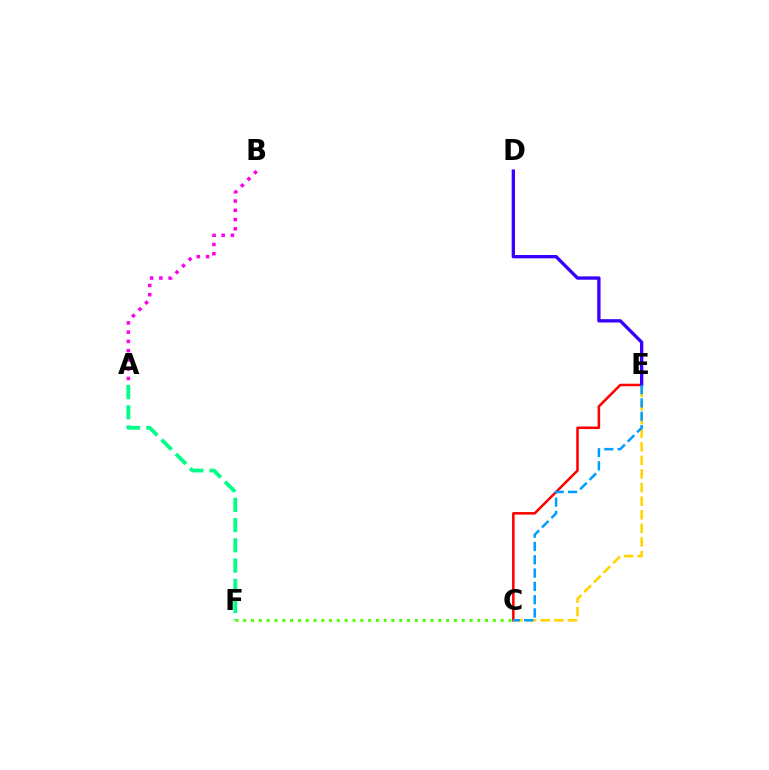{('A', 'B'): [{'color': '#ff00ed', 'line_style': 'dotted', 'thickness': 2.52}], ('A', 'F'): [{'color': '#00ff86', 'line_style': 'dashed', 'thickness': 2.75}], ('C', 'F'): [{'color': '#4fff00', 'line_style': 'dotted', 'thickness': 2.12}], ('C', 'E'): [{'color': '#ff0000', 'line_style': 'solid', 'thickness': 1.83}, {'color': '#ffd500', 'line_style': 'dashed', 'thickness': 1.85}, {'color': '#009eff', 'line_style': 'dashed', 'thickness': 1.81}], ('D', 'E'): [{'color': '#3700ff', 'line_style': 'solid', 'thickness': 2.39}]}